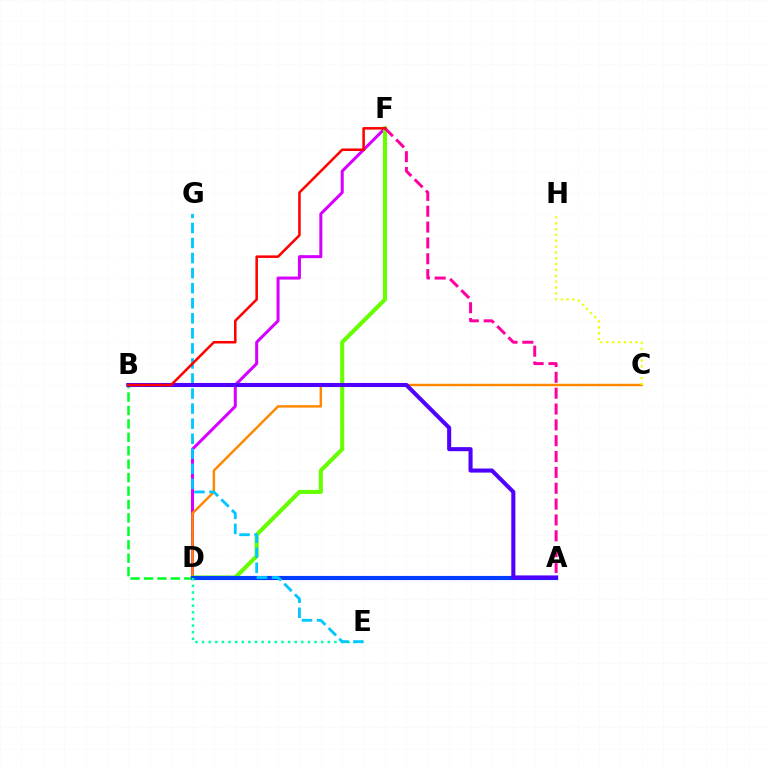{('D', 'F'): [{'color': '#d600ff', 'line_style': 'solid', 'thickness': 2.18}, {'color': '#66ff00', 'line_style': 'solid', 'thickness': 2.95}], ('C', 'D'): [{'color': '#ff8800', 'line_style': 'solid', 'thickness': 1.77}], ('B', 'D'): [{'color': '#00ff27', 'line_style': 'dashed', 'thickness': 1.82}], ('A', 'F'): [{'color': '#ff00a0', 'line_style': 'dashed', 'thickness': 2.15}], ('A', 'D'): [{'color': '#003fff', 'line_style': 'solid', 'thickness': 2.98}], ('D', 'E'): [{'color': '#00ffaf', 'line_style': 'dotted', 'thickness': 1.8}], ('E', 'G'): [{'color': '#00c7ff', 'line_style': 'dashed', 'thickness': 2.05}], ('A', 'B'): [{'color': '#4f00ff', 'line_style': 'solid', 'thickness': 2.93}], ('C', 'H'): [{'color': '#eeff00', 'line_style': 'dotted', 'thickness': 1.59}], ('B', 'F'): [{'color': '#ff0000', 'line_style': 'solid', 'thickness': 1.83}]}